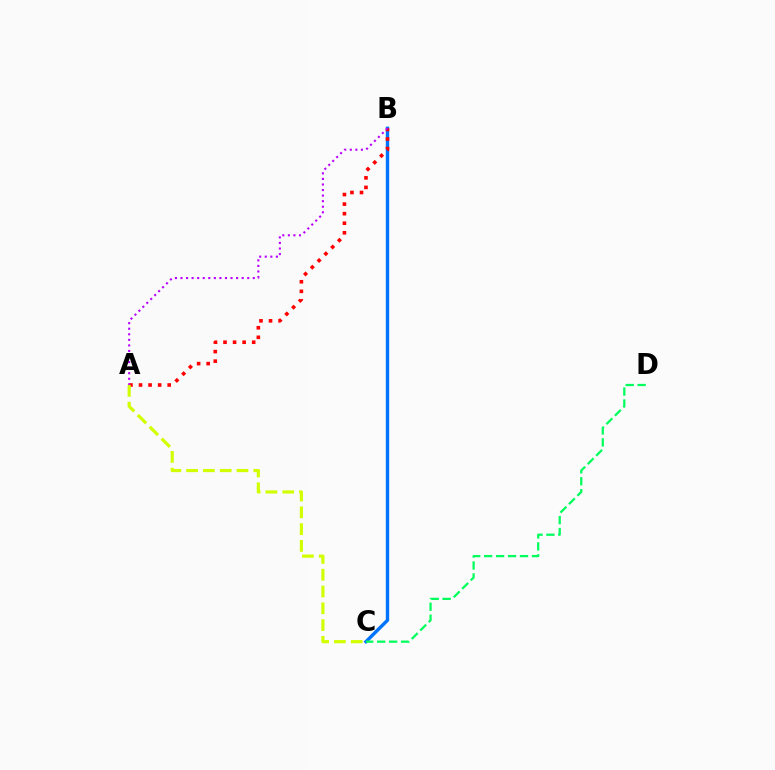{('B', 'C'): [{'color': '#0074ff', 'line_style': 'solid', 'thickness': 2.44}], ('A', 'B'): [{'color': '#ff0000', 'line_style': 'dotted', 'thickness': 2.6}, {'color': '#b900ff', 'line_style': 'dotted', 'thickness': 1.51}], ('C', 'D'): [{'color': '#00ff5c', 'line_style': 'dashed', 'thickness': 1.62}], ('A', 'C'): [{'color': '#d1ff00', 'line_style': 'dashed', 'thickness': 2.28}]}